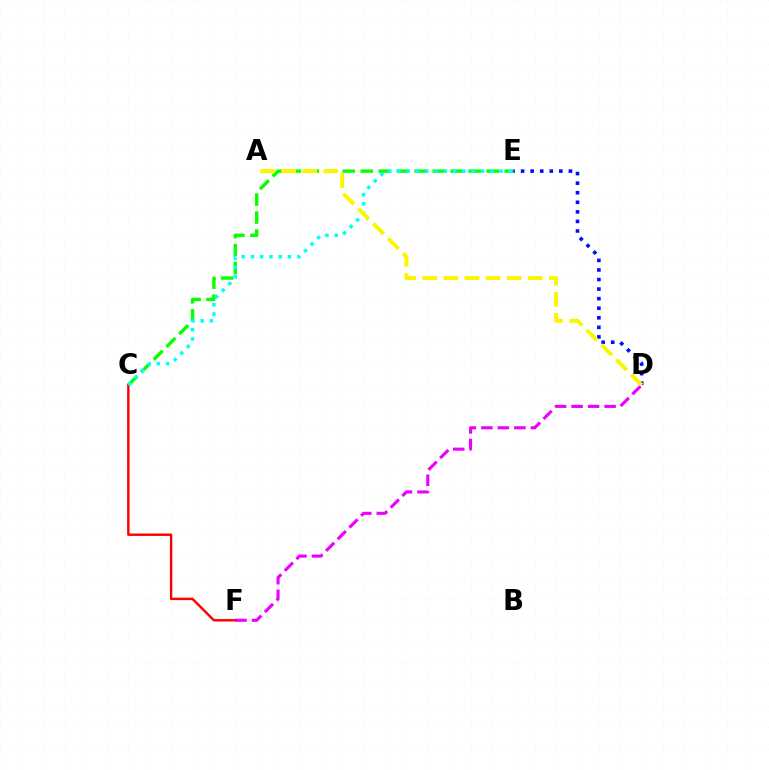{('D', 'F'): [{'color': '#ee00ff', 'line_style': 'dashed', 'thickness': 2.24}], ('C', 'E'): [{'color': '#08ff00', 'line_style': 'dashed', 'thickness': 2.44}, {'color': '#00fff6', 'line_style': 'dotted', 'thickness': 2.52}], ('D', 'E'): [{'color': '#0010ff', 'line_style': 'dotted', 'thickness': 2.6}], ('C', 'F'): [{'color': '#ff0000', 'line_style': 'solid', 'thickness': 1.74}], ('A', 'D'): [{'color': '#fcf500', 'line_style': 'dashed', 'thickness': 2.86}]}